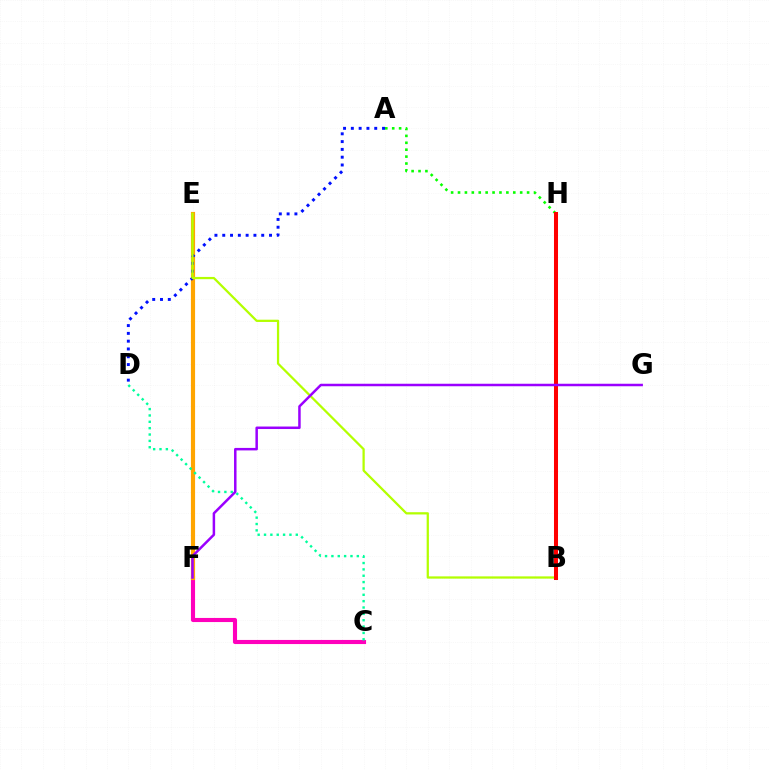{('C', 'F'): [{'color': '#ff00bd', 'line_style': 'solid', 'thickness': 2.96}], ('E', 'F'): [{'color': '#ffa500', 'line_style': 'solid', 'thickness': 2.99}], ('A', 'D'): [{'color': '#0010ff', 'line_style': 'dotted', 'thickness': 2.12}], ('B', 'E'): [{'color': '#b3ff00', 'line_style': 'solid', 'thickness': 1.62}], ('B', 'H'): [{'color': '#00b5ff', 'line_style': 'solid', 'thickness': 1.8}, {'color': '#ff0000', 'line_style': 'solid', 'thickness': 2.9}], ('A', 'H'): [{'color': '#08ff00', 'line_style': 'dotted', 'thickness': 1.88}], ('C', 'D'): [{'color': '#00ff9d', 'line_style': 'dotted', 'thickness': 1.73}], ('F', 'G'): [{'color': '#9b00ff', 'line_style': 'solid', 'thickness': 1.8}]}